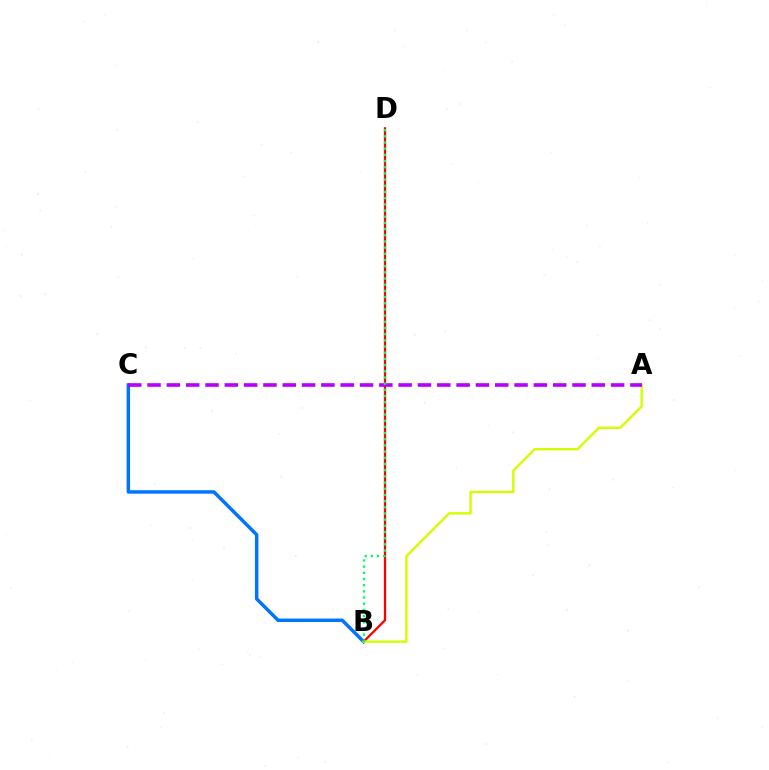{('B', 'C'): [{'color': '#0074ff', 'line_style': 'solid', 'thickness': 2.5}], ('B', 'D'): [{'color': '#ff0000', 'line_style': 'solid', 'thickness': 1.64}, {'color': '#00ff5c', 'line_style': 'dotted', 'thickness': 1.68}], ('A', 'B'): [{'color': '#d1ff00', 'line_style': 'solid', 'thickness': 1.72}], ('A', 'C'): [{'color': '#b900ff', 'line_style': 'dashed', 'thickness': 2.62}]}